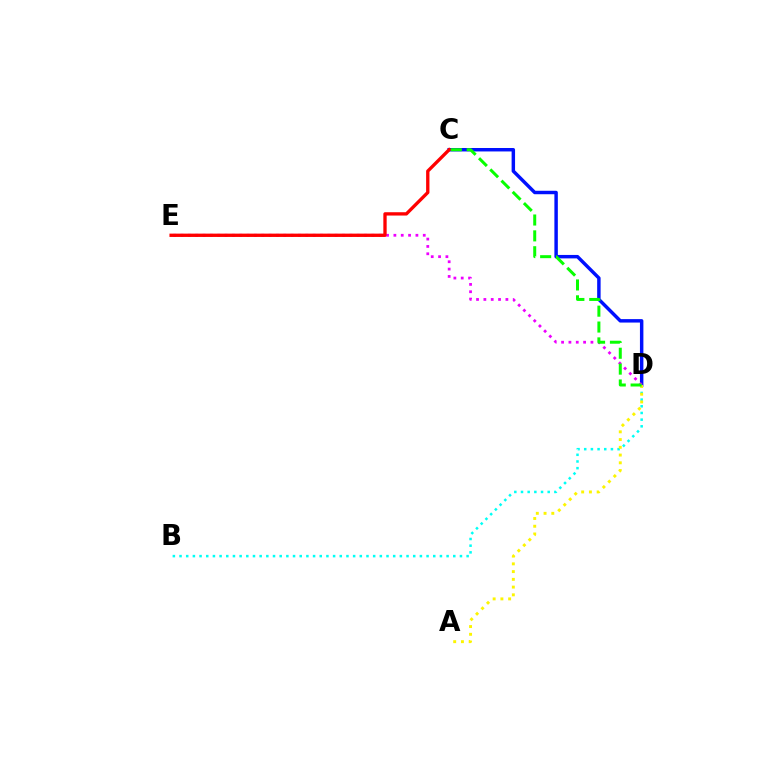{('C', 'D'): [{'color': '#0010ff', 'line_style': 'solid', 'thickness': 2.48}, {'color': '#08ff00', 'line_style': 'dashed', 'thickness': 2.16}], ('D', 'E'): [{'color': '#ee00ff', 'line_style': 'dotted', 'thickness': 1.99}], ('B', 'D'): [{'color': '#00fff6', 'line_style': 'dotted', 'thickness': 1.81}], ('A', 'D'): [{'color': '#fcf500', 'line_style': 'dotted', 'thickness': 2.1}], ('C', 'E'): [{'color': '#ff0000', 'line_style': 'solid', 'thickness': 2.39}]}